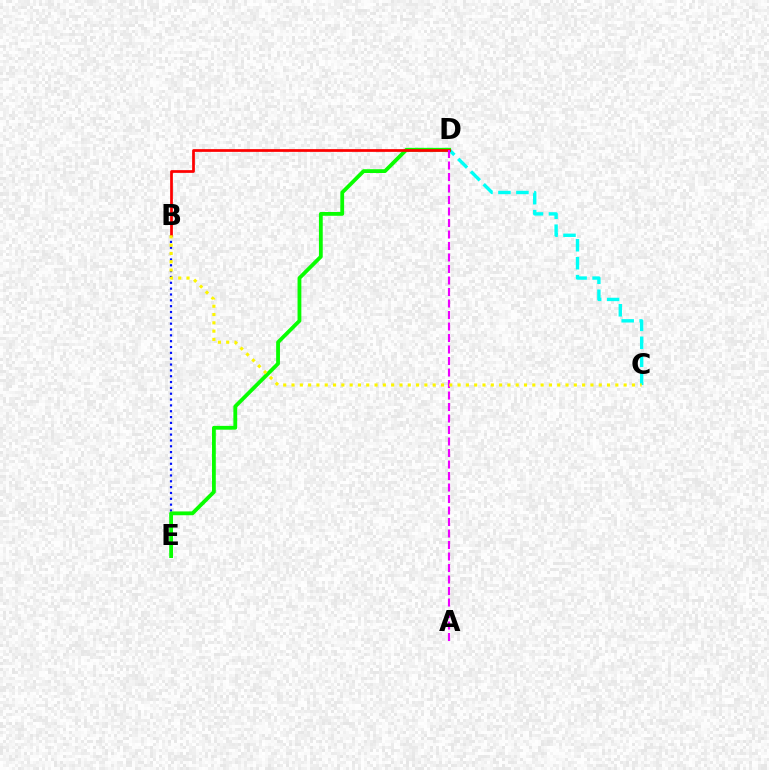{('C', 'D'): [{'color': '#00fff6', 'line_style': 'dashed', 'thickness': 2.44}], ('B', 'E'): [{'color': '#0010ff', 'line_style': 'dotted', 'thickness': 1.59}], ('D', 'E'): [{'color': '#08ff00', 'line_style': 'solid', 'thickness': 2.74}], ('B', 'D'): [{'color': '#ff0000', 'line_style': 'solid', 'thickness': 1.97}], ('A', 'D'): [{'color': '#ee00ff', 'line_style': 'dashed', 'thickness': 1.56}], ('B', 'C'): [{'color': '#fcf500', 'line_style': 'dotted', 'thickness': 2.26}]}